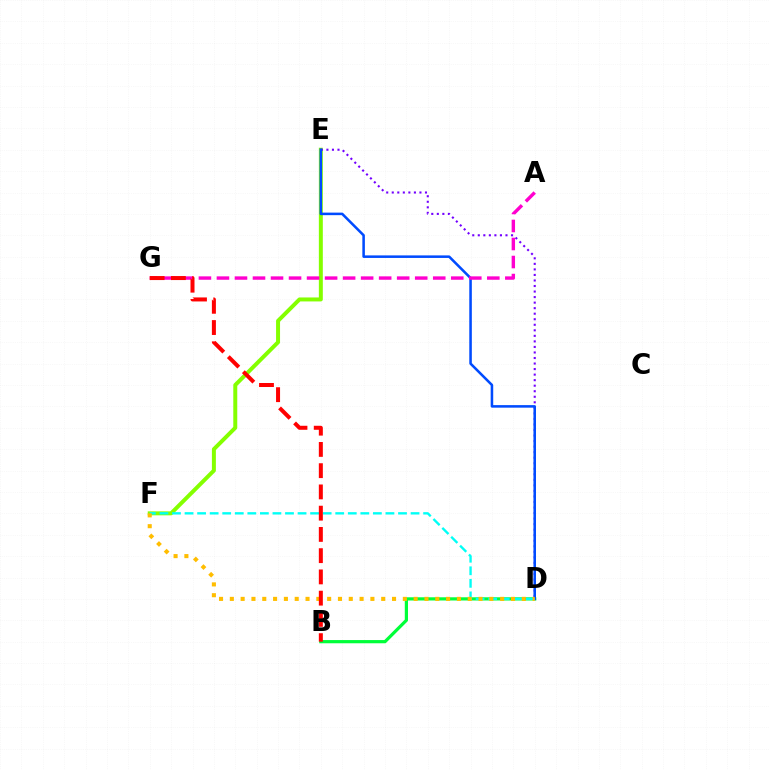{('E', 'F'): [{'color': '#84ff00', 'line_style': 'solid', 'thickness': 2.86}], ('B', 'D'): [{'color': '#00ff39', 'line_style': 'solid', 'thickness': 2.31}], ('D', 'E'): [{'color': '#7200ff', 'line_style': 'dotted', 'thickness': 1.5}, {'color': '#004bff', 'line_style': 'solid', 'thickness': 1.83}], ('A', 'G'): [{'color': '#ff00cf', 'line_style': 'dashed', 'thickness': 2.45}], ('D', 'F'): [{'color': '#00fff6', 'line_style': 'dashed', 'thickness': 1.71}, {'color': '#ffbd00', 'line_style': 'dotted', 'thickness': 2.94}], ('B', 'G'): [{'color': '#ff0000', 'line_style': 'dashed', 'thickness': 2.89}]}